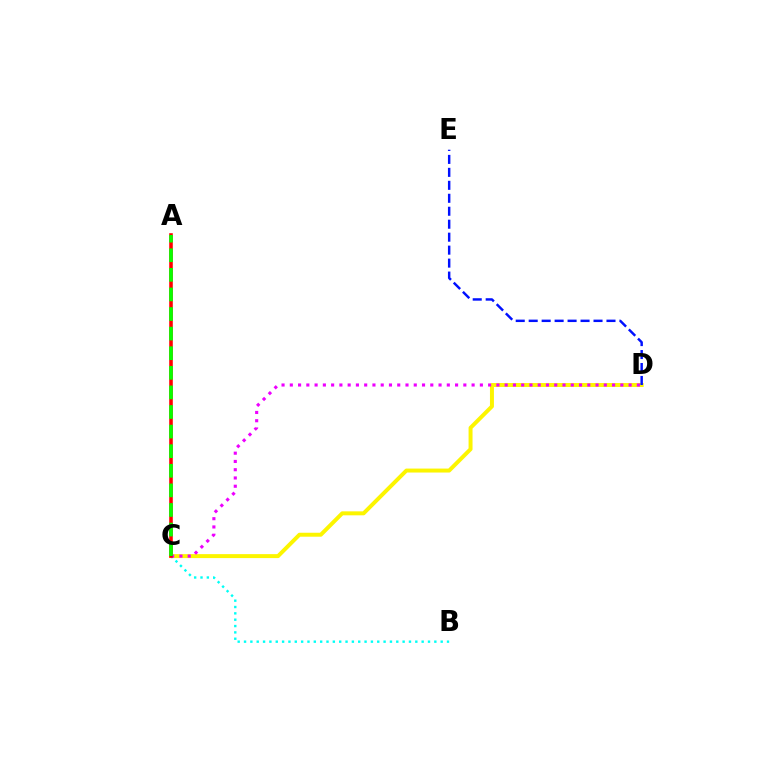{('C', 'D'): [{'color': '#fcf500', 'line_style': 'solid', 'thickness': 2.85}, {'color': '#ee00ff', 'line_style': 'dotted', 'thickness': 2.25}], ('D', 'E'): [{'color': '#0010ff', 'line_style': 'dashed', 'thickness': 1.76}], ('B', 'C'): [{'color': '#00fff6', 'line_style': 'dotted', 'thickness': 1.72}], ('A', 'C'): [{'color': '#ff0000', 'line_style': 'solid', 'thickness': 2.57}, {'color': '#08ff00', 'line_style': 'dashed', 'thickness': 2.66}]}